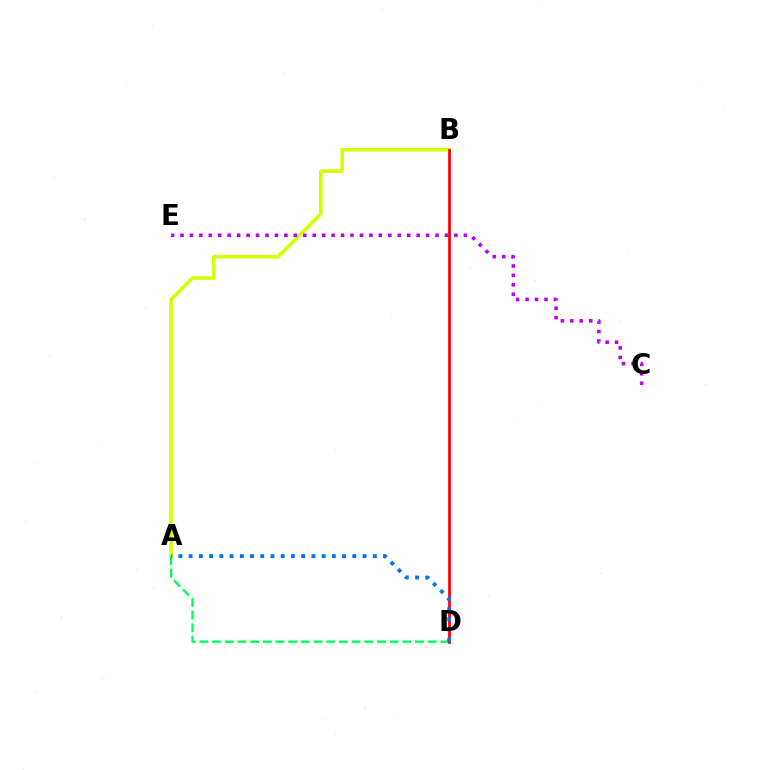{('A', 'B'): [{'color': '#d1ff00', 'line_style': 'solid', 'thickness': 2.53}], ('A', 'D'): [{'color': '#00ff5c', 'line_style': 'dashed', 'thickness': 1.72}, {'color': '#0074ff', 'line_style': 'dotted', 'thickness': 2.78}], ('B', 'D'): [{'color': '#ff0000', 'line_style': 'solid', 'thickness': 1.98}], ('C', 'E'): [{'color': '#b900ff', 'line_style': 'dotted', 'thickness': 2.57}]}